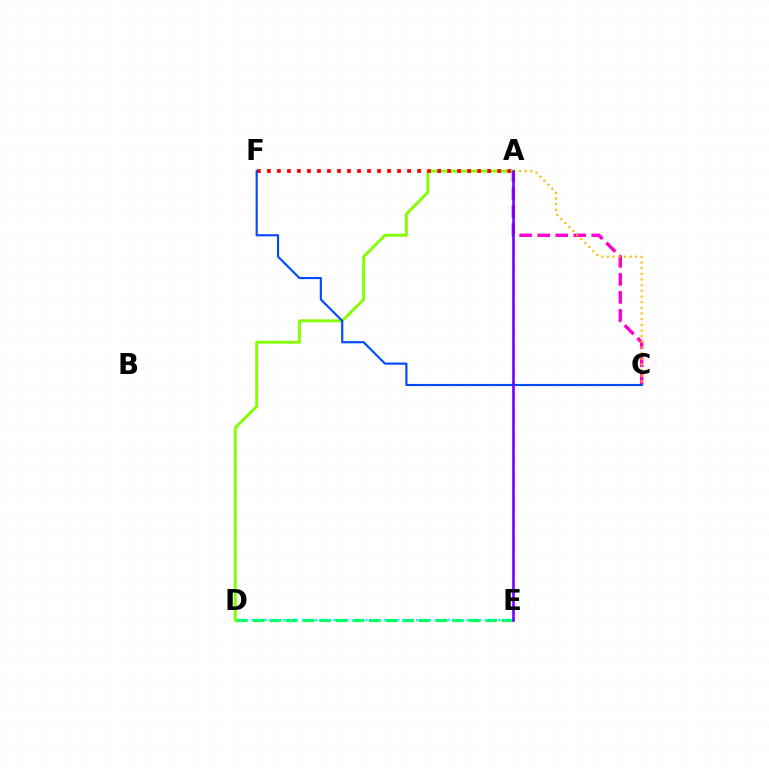{('D', 'E'): [{'color': '#00ff39', 'line_style': 'dashed', 'thickness': 2.26}, {'color': '#00fff6', 'line_style': 'dotted', 'thickness': 1.72}], ('A', 'C'): [{'color': '#ff00cf', 'line_style': 'dashed', 'thickness': 2.45}, {'color': '#ffbd00', 'line_style': 'dotted', 'thickness': 1.54}], ('A', 'D'): [{'color': '#84ff00', 'line_style': 'solid', 'thickness': 2.08}], ('A', 'F'): [{'color': '#ff0000', 'line_style': 'dotted', 'thickness': 2.72}], ('C', 'F'): [{'color': '#004bff', 'line_style': 'solid', 'thickness': 1.55}], ('A', 'E'): [{'color': '#7200ff', 'line_style': 'solid', 'thickness': 1.87}]}